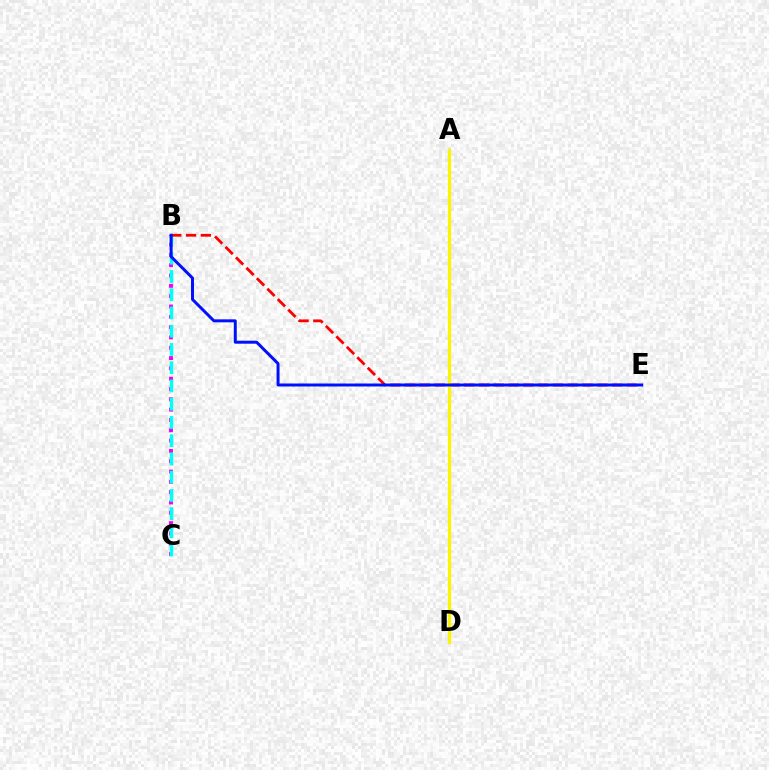{('B', 'C'): [{'color': '#ee00ff', 'line_style': 'dotted', 'thickness': 2.8}, {'color': '#00fff6', 'line_style': 'dashed', 'thickness': 2.48}], ('A', 'D'): [{'color': '#08ff00', 'line_style': 'dashed', 'thickness': 2.04}, {'color': '#fcf500', 'line_style': 'solid', 'thickness': 2.32}], ('B', 'E'): [{'color': '#ff0000', 'line_style': 'dashed', 'thickness': 2.01}, {'color': '#0010ff', 'line_style': 'solid', 'thickness': 2.14}]}